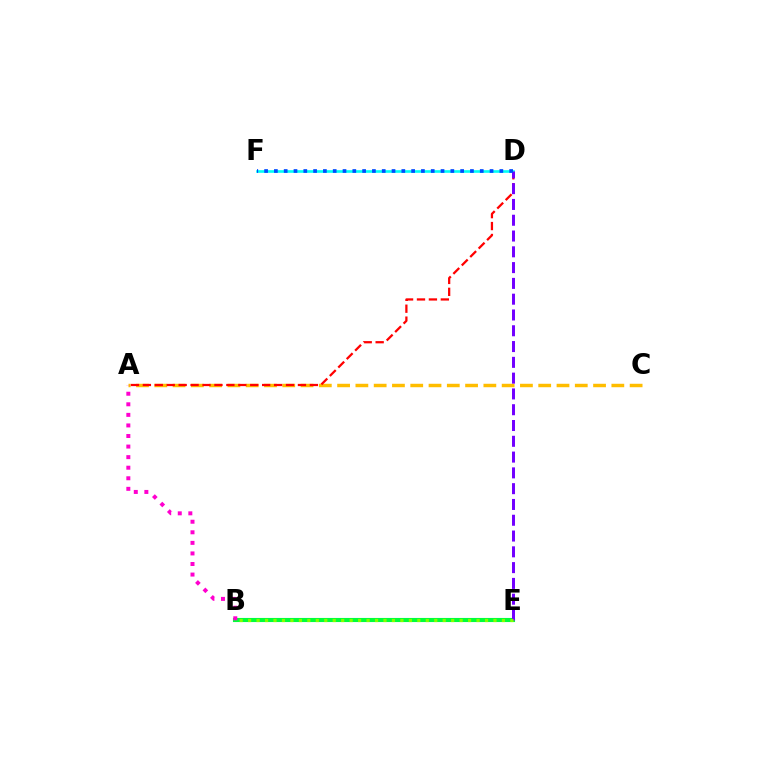{('B', 'E'): [{'color': '#00ff39', 'line_style': 'solid', 'thickness': 2.95}, {'color': '#84ff00', 'line_style': 'dotted', 'thickness': 2.3}], ('A', 'C'): [{'color': '#ffbd00', 'line_style': 'dashed', 'thickness': 2.48}], ('A', 'D'): [{'color': '#ff0000', 'line_style': 'dashed', 'thickness': 1.62}], ('A', 'B'): [{'color': '#ff00cf', 'line_style': 'dotted', 'thickness': 2.87}], ('D', 'F'): [{'color': '#00fff6', 'line_style': 'solid', 'thickness': 1.9}, {'color': '#004bff', 'line_style': 'dotted', 'thickness': 2.66}], ('D', 'E'): [{'color': '#7200ff', 'line_style': 'dashed', 'thickness': 2.15}]}